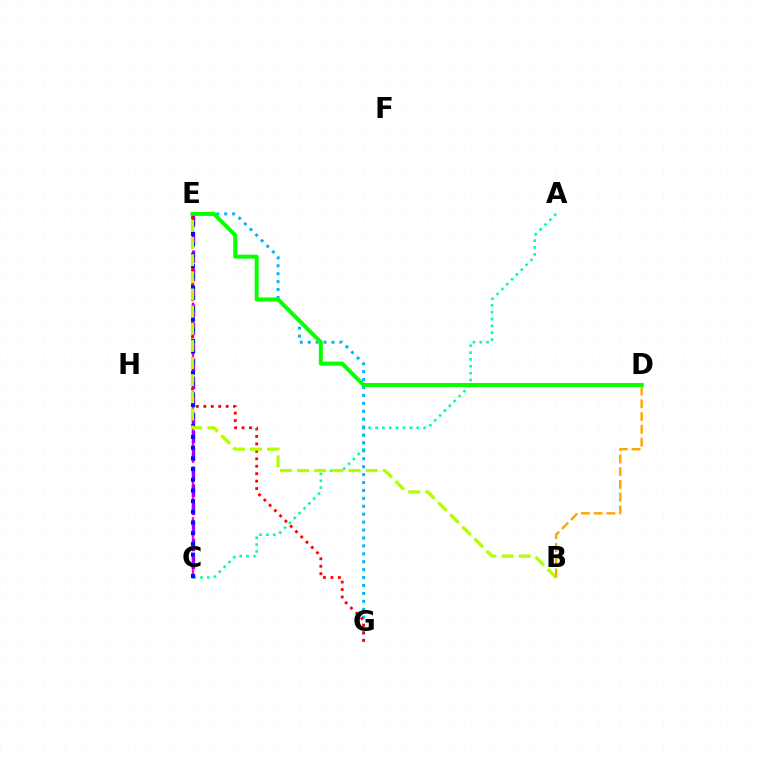{('C', 'E'): [{'color': '#ff00bd', 'line_style': 'dashed', 'thickness': 1.72}, {'color': '#9b00ff', 'line_style': 'dashed', 'thickness': 2.45}, {'color': '#0010ff', 'line_style': 'dotted', 'thickness': 2.9}], ('A', 'C'): [{'color': '#00ff9d', 'line_style': 'dotted', 'thickness': 1.87}], ('E', 'G'): [{'color': '#00b5ff', 'line_style': 'dotted', 'thickness': 2.15}, {'color': '#ff0000', 'line_style': 'dotted', 'thickness': 2.02}], ('B', 'E'): [{'color': '#b3ff00', 'line_style': 'dashed', 'thickness': 2.33}], ('B', 'D'): [{'color': '#ffa500', 'line_style': 'dashed', 'thickness': 1.73}], ('D', 'E'): [{'color': '#08ff00', 'line_style': 'solid', 'thickness': 2.87}]}